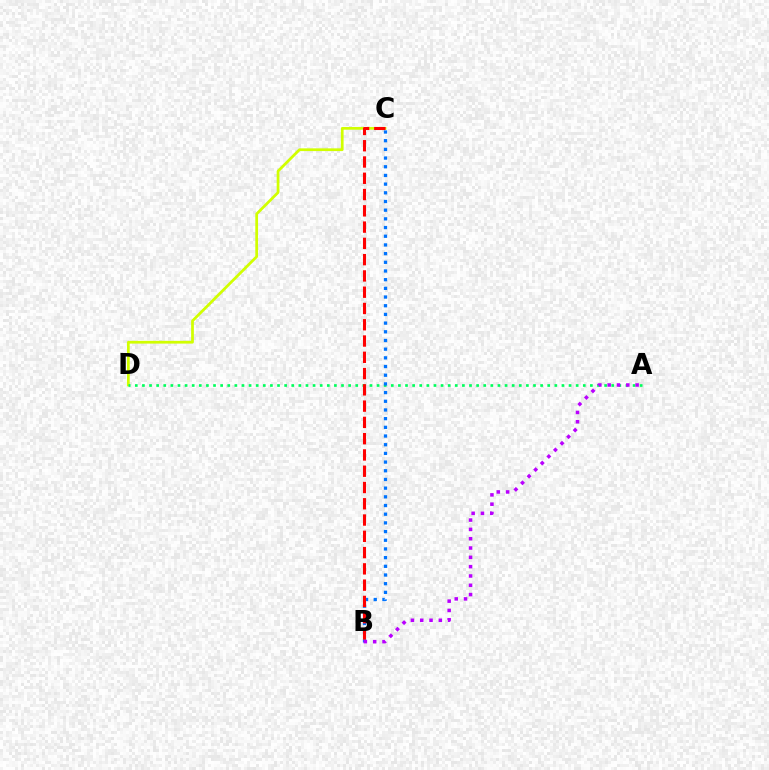{('C', 'D'): [{'color': '#d1ff00', 'line_style': 'solid', 'thickness': 1.98}], ('A', 'D'): [{'color': '#00ff5c', 'line_style': 'dotted', 'thickness': 1.93}], ('B', 'C'): [{'color': '#0074ff', 'line_style': 'dotted', 'thickness': 2.36}, {'color': '#ff0000', 'line_style': 'dashed', 'thickness': 2.21}], ('A', 'B'): [{'color': '#b900ff', 'line_style': 'dotted', 'thickness': 2.53}]}